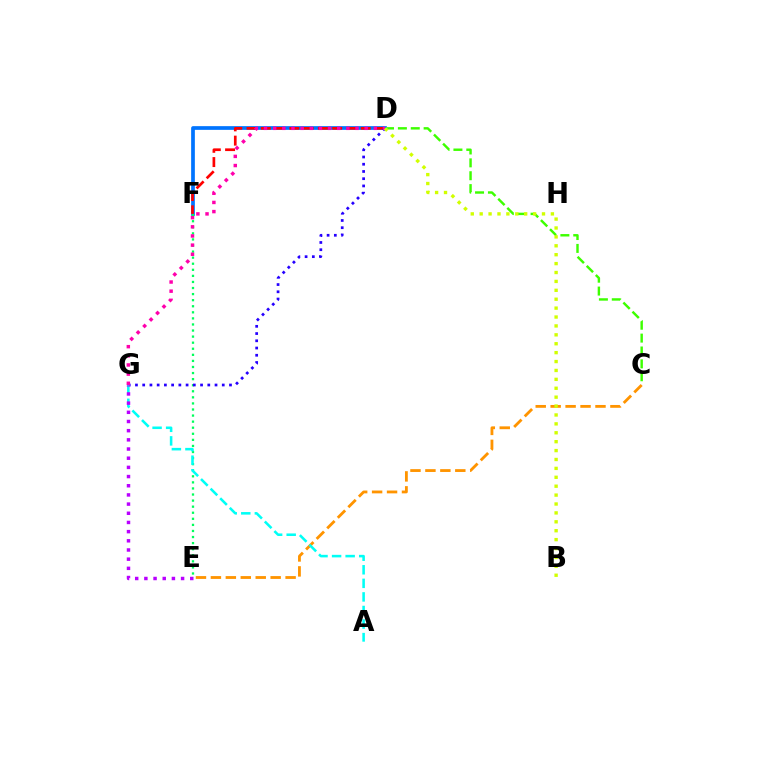{('C', 'D'): [{'color': '#3dff00', 'line_style': 'dashed', 'thickness': 1.75}], ('D', 'F'): [{'color': '#0074ff', 'line_style': 'solid', 'thickness': 2.67}, {'color': '#ff0000', 'line_style': 'dashed', 'thickness': 1.94}], ('E', 'F'): [{'color': '#00ff5c', 'line_style': 'dotted', 'thickness': 1.65}], ('C', 'E'): [{'color': '#ff9400', 'line_style': 'dashed', 'thickness': 2.03}], ('D', 'G'): [{'color': '#2500ff', 'line_style': 'dotted', 'thickness': 1.97}, {'color': '#ff00ac', 'line_style': 'dotted', 'thickness': 2.49}], ('A', 'G'): [{'color': '#00fff6', 'line_style': 'dashed', 'thickness': 1.84}], ('E', 'G'): [{'color': '#b900ff', 'line_style': 'dotted', 'thickness': 2.49}], ('B', 'D'): [{'color': '#d1ff00', 'line_style': 'dotted', 'thickness': 2.42}]}